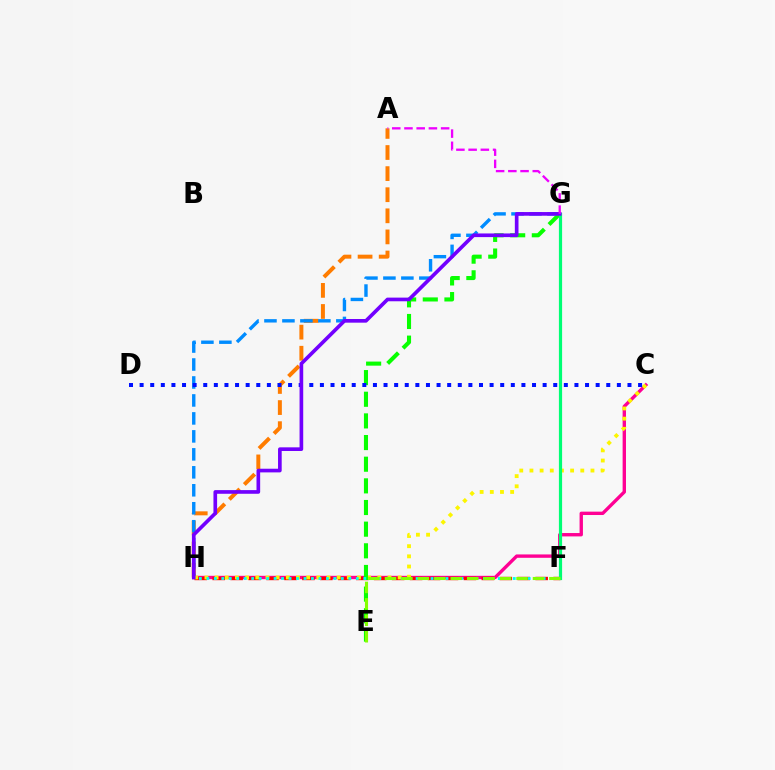{('C', 'H'): [{'color': '#ff0094', 'line_style': 'solid', 'thickness': 2.42}, {'color': '#fcf500', 'line_style': 'dotted', 'thickness': 2.76}], ('F', 'H'): [{'color': '#ff0000', 'line_style': 'dashed', 'thickness': 2.44}, {'color': '#00fff6', 'line_style': 'dotted', 'thickness': 2.03}], ('A', 'H'): [{'color': '#ff7c00', 'line_style': 'dashed', 'thickness': 2.87}], ('G', 'H'): [{'color': '#008cff', 'line_style': 'dashed', 'thickness': 2.44}, {'color': '#7200ff', 'line_style': 'solid', 'thickness': 2.63}], ('E', 'G'): [{'color': '#08ff00', 'line_style': 'dashed', 'thickness': 2.94}], ('F', 'G'): [{'color': '#00ff74', 'line_style': 'solid', 'thickness': 2.29}], ('E', 'F'): [{'color': '#84ff00', 'line_style': 'dashed', 'thickness': 2.23}], ('C', 'D'): [{'color': '#0010ff', 'line_style': 'dotted', 'thickness': 2.88}], ('A', 'G'): [{'color': '#ee00ff', 'line_style': 'dashed', 'thickness': 1.66}]}